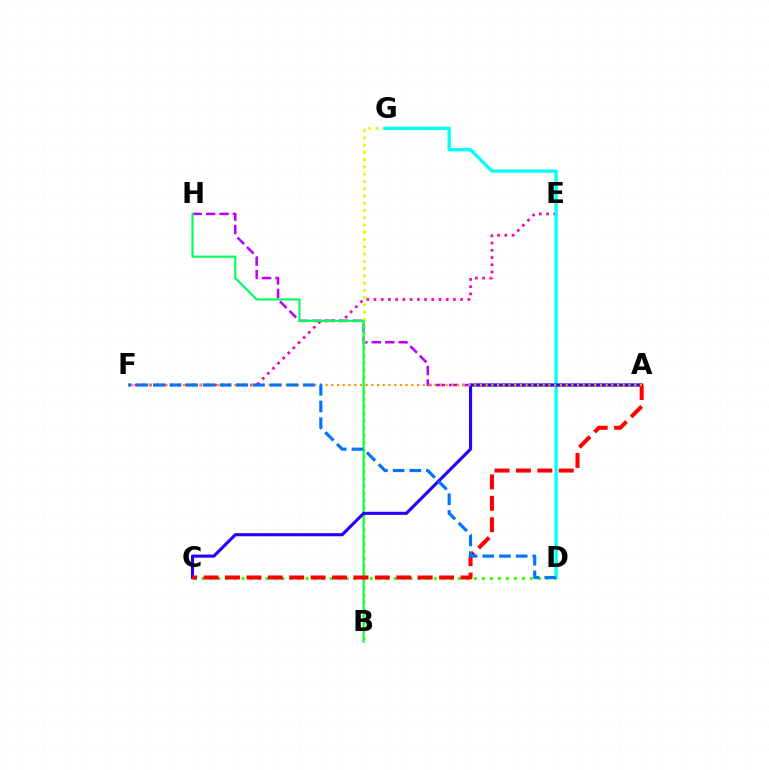{('A', 'H'): [{'color': '#b900ff', 'line_style': 'dashed', 'thickness': 1.83}], ('B', 'G'): [{'color': '#d1ff00', 'line_style': 'dotted', 'thickness': 1.97}], ('E', 'F'): [{'color': '#ff00ac', 'line_style': 'dotted', 'thickness': 1.96}], ('C', 'D'): [{'color': '#3dff00', 'line_style': 'dotted', 'thickness': 2.18}], ('B', 'H'): [{'color': '#00ff5c', 'line_style': 'solid', 'thickness': 1.57}], ('D', 'G'): [{'color': '#00fff6', 'line_style': 'solid', 'thickness': 2.38}], ('A', 'C'): [{'color': '#2500ff', 'line_style': 'solid', 'thickness': 2.24}, {'color': '#ff0000', 'line_style': 'dashed', 'thickness': 2.91}], ('A', 'F'): [{'color': '#ff9400', 'line_style': 'dotted', 'thickness': 1.55}], ('D', 'F'): [{'color': '#0074ff', 'line_style': 'dashed', 'thickness': 2.27}]}